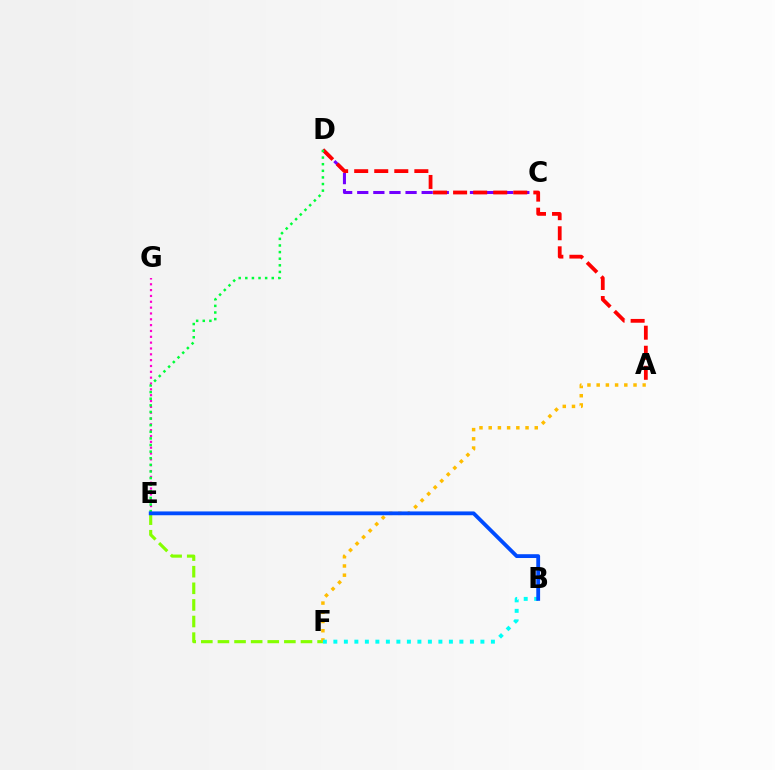{('C', 'D'): [{'color': '#7200ff', 'line_style': 'dashed', 'thickness': 2.19}], ('A', 'D'): [{'color': '#ff0000', 'line_style': 'dashed', 'thickness': 2.72}], ('E', 'F'): [{'color': '#84ff00', 'line_style': 'dashed', 'thickness': 2.26}], ('E', 'G'): [{'color': '#ff00cf', 'line_style': 'dotted', 'thickness': 1.59}], ('A', 'F'): [{'color': '#ffbd00', 'line_style': 'dotted', 'thickness': 2.5}], ('B', 'F'): [{'color': '#00fff6', 'line_style': 'dotted', 'thickness': 2.85}], ('D', 'E'): [{'color': '#00ff39', 'line_style': 'dotted', 'thickness': 1.8}], ('B', 'E'): [{'color': '#004bff', 'line_style': 'solid', 'thickness': 2.74}]}